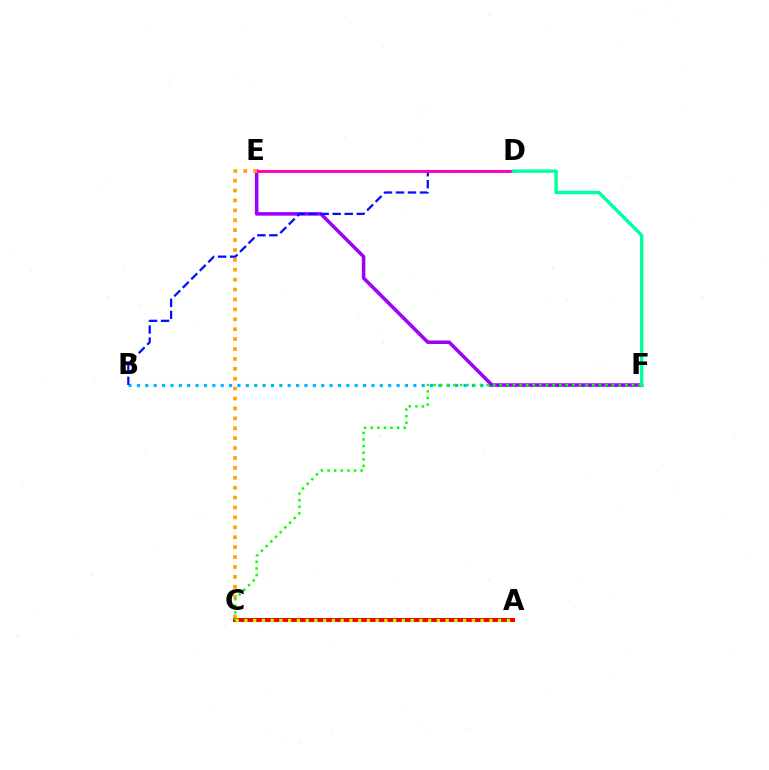{('B', 'F'): [{'color': '#00b5ff', 'line_style': 'dotted', 'thickness': 2.28}], ('E', 'F'): [{'color': '#9b00ff', 'line_style': 'solid', 'thickness': 2.53}], ('B', 'D'): [{'color': '#0010ff', 'line_style': 'dashed', 'thickness': 1.63}], ('A', 'C'): [{'color': '#ff0000', 'line_style': 'solid', 'thickness': 2.9}, {'color': '#b3ff00', 'line_style': 'dotted', 'thickness': 2.38}], ('D', 'E'): [{'color': '#ff00bd', 'line_style': 'solid', 'thickness': 2.11}], ('C', 'E'): [{'color': '#ffa500', 'line_style': 'dotted', 'thickness': 2.69}], ('D', 'F'): [{'color': '#00ff9d', 'line_style': 'solid', 'thickness': 2.43}], ('C', 'F'): [{'color': '#08ff00', 'line_style': 'dotted', 'thickness': 1.8}]}